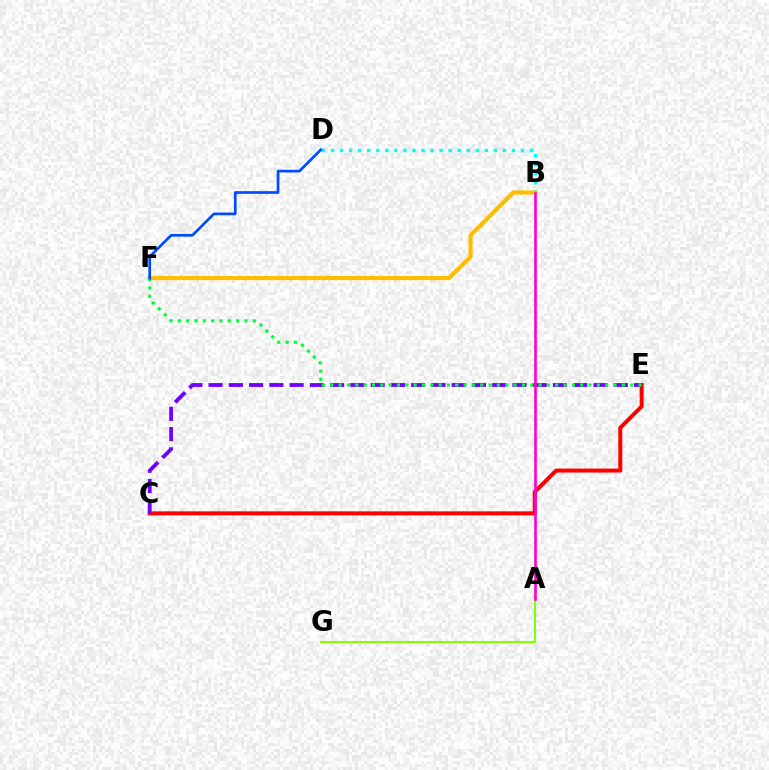{('C', 'E'): [{'color': '#ff0000', 'line_style': 'solid', 'thickness': 2.87}, {'color': '#7200ff', 'line_style': 'dashed', 'thickness': 2.75}], ('A', 'G'): [{'color': '#84ff00', 'line_style': 'solid', 'thickness': 1.5}], ('B', 'D'): [{'color': '#00fff6', 'line_style': 'dotted', 'thickness': 2.46}], ('B', 'F'): [{'color': '#ffbd00', 'line_style': 'solid', 'thickness': 3.0}], ('A', 'B'): [{'color': '#ff00cf', 'line_style': 'solid', 'thickness': 1.91}], ('E', 'F'): [{'color': '#00ff39', 'line_style': 'dotted', 'thickness': 2.26}], ('D', 'F'): [{'color': '#004bff', 'line_style': 'solid', 'thickness': 1.94}]}